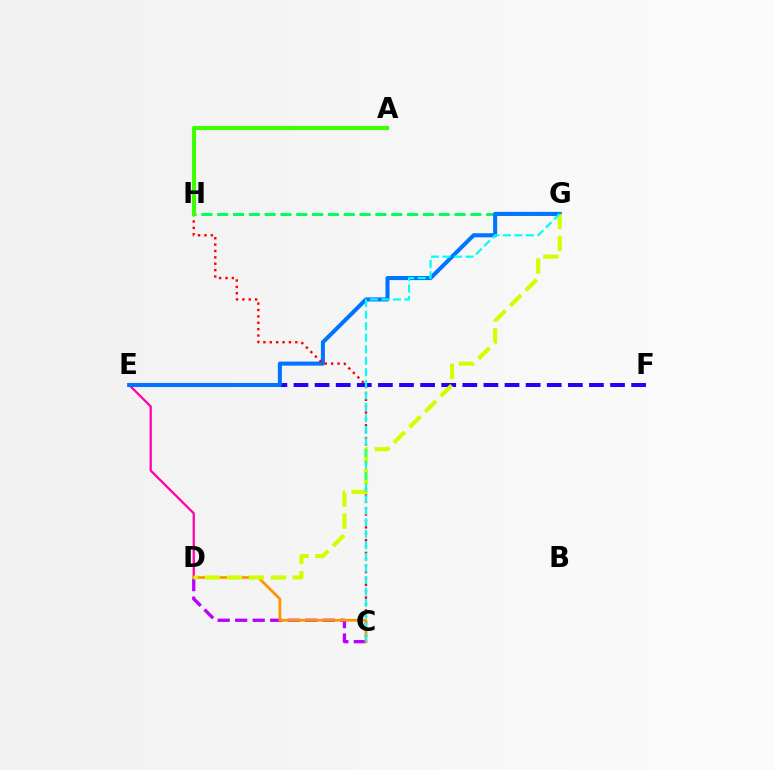{('D', 'E'): [{'color': '#ff00ac', 'line_style': 'solid', 'thickness': 1.63}], ('E', 'F'): [{'color': '#2500ff', 'line_style': 'dashed', 'thickness': 2.87}], ('C', 'D'): [{'color': '#b900ff', 'line_style': 'dashed', 'thickness': 2.38}, {'color': '#ff9400', 'line_style': 'solid', 'thickness': 1.97}], ('G', 'H'): [{'color': '#00ff5c', 'line_style': 'dashed', 'thickness': 2.15}], ('E', 'G'): [{'color': '#0074ff', 'line_style': 'solid', 'thickness': 2.92}], ('C', 'H'): [{'color': '#ff0000', 'line_style': 'dotted', 'thickness': 1.73}], ('D', 'G'): [{'color': '#d1ff00', 'line_style': 'dashed', 'thickness': 2.98}], ('A', 'H'): [{'color': '#3dff00', 'line_style': 'solid', 'thickness': 2.96}], ('C', 'G'): [{'color': '#00fff6', 'line_style': 'dashed', 'thickness': 1.57}]}